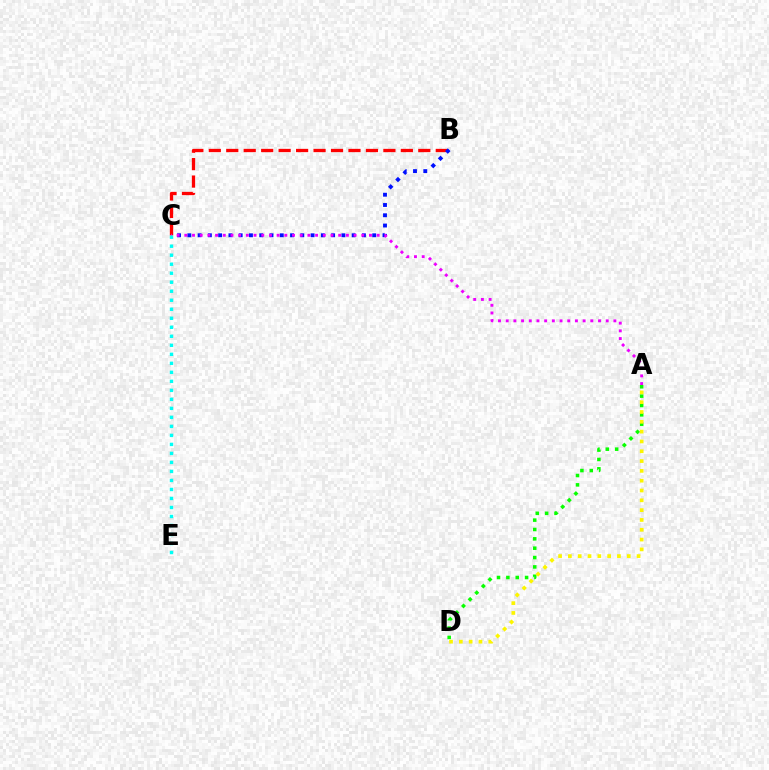{('A', 'D'): [{'color': '#08ff00', 'line_style': 'dotted', 'thickness': 2.54}, {'color': '#fcf500', 'line_style': 'dotted', 'thickness': 2.67}], ('B', 'C'): [{'color': '#ff0000', 'line_style': 'dashed', 'thickness': 2.37}, {'color': '#0010ff', 'line_style': 'dotted', 'thickness': 2.79}], ('A', 'C'): [{'color': '#ee00ff', 'line_style': 'dotted', 'thickness': 2.09}], ('C', 'E'): [{'color': '#00fff6', 'line_style': 'dotted', 'thickness': 2.45}]}